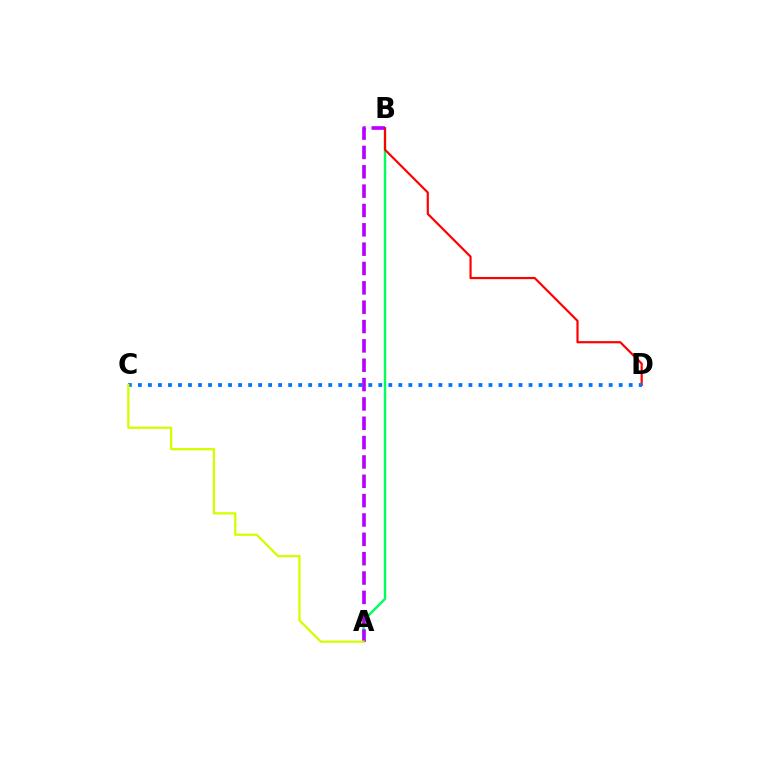{('A', 'B'): [{'color': '#00ff5c', 'line_style': 'solid', 'thickness': 1.73}, {'color': '#b900ff', 'line_style': 'dashed', 'thickness': 2.63}], ('B', 'D'): [{'color': '#ff0000', 'line_style': 'solid', 'thickness': 1.57}], ('C', 'D'): [{'color': '#0074ff', 'line_style': 'dotted', 'thickness': 2.72}], ('A', 'C'): [{'color': '#d1ff00', 'line_style': 'solid', 'thickness': 1.65}]}